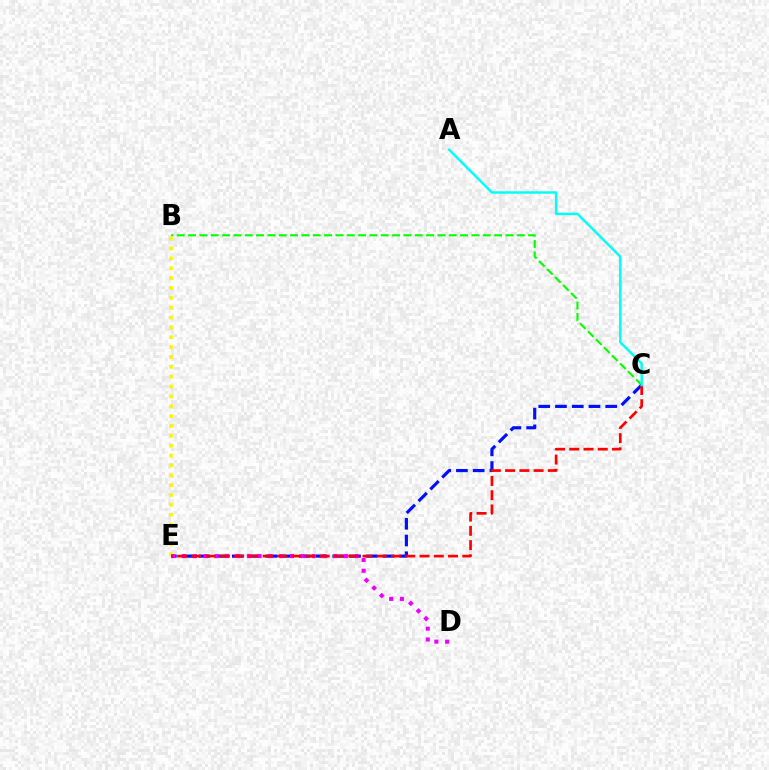{('B', 'C'): [{'color': '#08ff00', 'line_style': 'dashed', 'thickness': 1.54}], ('B', 'E'): [{'color': '#fcf500', 'line_style': 'dotted', 'thickness': 2.68}], ('C', 'E'): [{'color': '#0010ff', 'line_style': 'dashed', 'thickness': 2.27}, {'color': '#ff0000', 'line_style': 'dashed', 'thickness': 1.94}], ('D', 'E'): [{'color': '#ee00ff', 'line_style': 'dotted', 'thickness': 2.93}], ('A', 'C'): [{'color': '#00fff6', 'line_style': 'solid', 'thickness': 1.76}]}